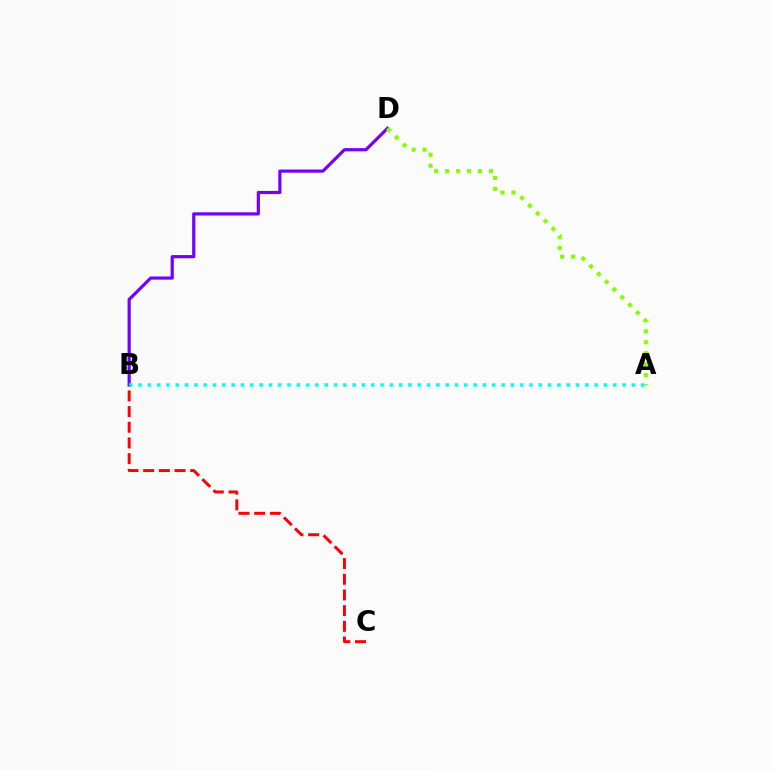{('B', 'D'): [{'color': '#7200ff', 'line_style': 'solid', 'thickness': 2.29}], ('A', 'D'): [{'color': '#84ff00', 'line_style': 'dotted', 'thickness': 2.98}], ('A', 'B'): [{'color': '#00fff6', 'line_style': 'dotted', 'thickness': 2.53}], ('B', 'C'): [{'color': '#ff0000', 'line_style': 'dashed', 'thickness': 2.13}]}